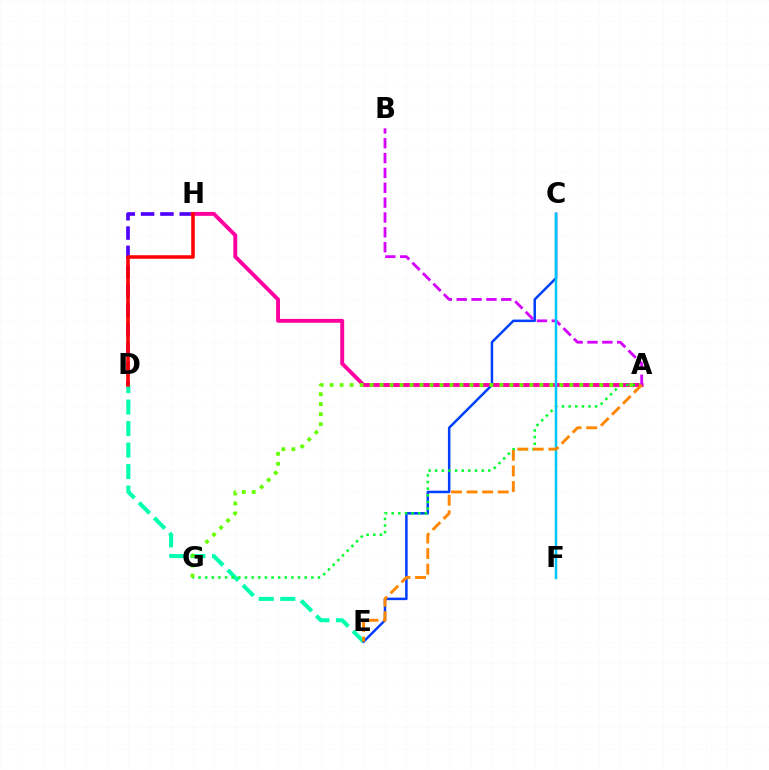{('D', 'H'): [{'color': '#4f00ff', 'line_style': 'dashed', 'thickness': 2.63}, {'color': '#ff0000', 'line_style': 'solid', 'thickness': 2.56}], ('D', 'E'): [{'color': '#00ffaf', 'line_style': 'dashed', 'thickness': 2.92}], ('A', 'H'): [{'color': '#ff00a0', 'line_style': 'solid', 'thickness': 2.81}], ('C', 'E'): [{'color': '#003fff', 'line_style': 'solid', 'thickness': 1.8}], ('A', 'G'): [{'color': '#00ff27', 'line_style': 'dotted', 'thickness': 1.8}, {'color': '#66ff00', 'line_style': 'dotted', 'thickness': 2.71}], ('A', 'B'): [{'color': '#d600ff', 'line_style': 'dashed', 'thickness': 2.02}], ('C', 'F'): [{'color': '#eeff00', 'line_style': 'dotted', 'thickness': 1.62}, {'color': '#00c7ff', 'line_style': 'solid', 'thickness': 1.8}], ('A', 'E'): [{'color': '#ff8800', 'line_style': 'dashed', 'thickness': 2.11}]}